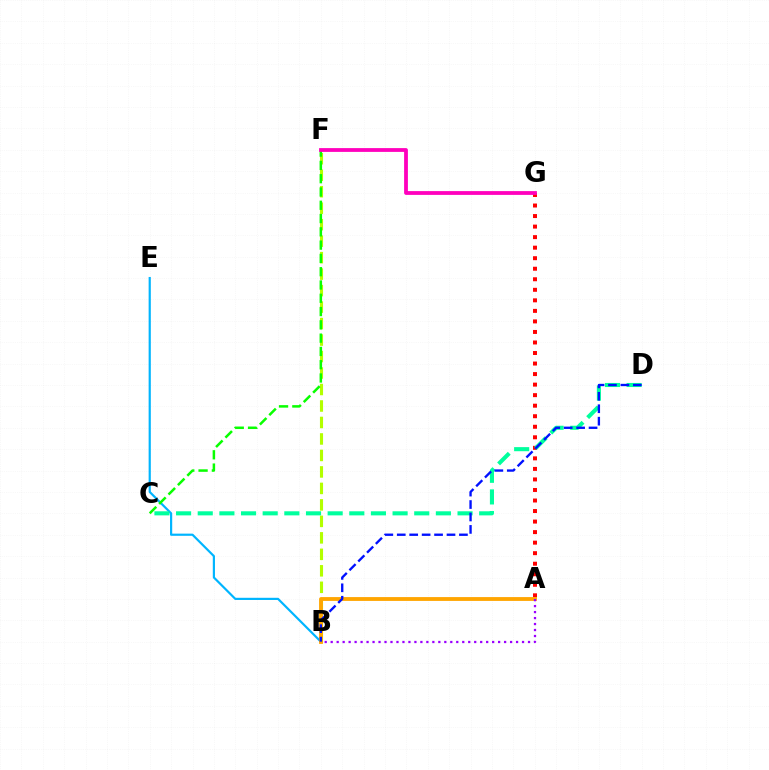{('B', 'F'): [{'color': '#b3ff00', 'line_style': 'dashed', 'thickness': 2.24}], ('B', 'E'): [{'color': '#00b5ff', 'line_style': 'solid', 'thickness': 1.57}], ('A', 'G'): [{'color': '#ff0000', 'line_style': 'dotted', 'thickness': 2.86}], ('A', 'B'): [{'color': '#ffa500', 'line_style': 'solid', 'thickness': 2.76}, {'color': '#9b00ff', 'line_style': 'dotted', 'thickness': 1.62}], ('C', 'D'): [{'color': '#00ff9d', 'line_style': 'dashed', 'thickness': 2.94}], ('B', 'D'): [{'color': '#0010ff', 'line_style': 'dashed', 'thickness': 1.69}], ('C', 'F'): [{'color': '#08ff00', 'line_style': 'dashed', 'thickness': 1.81}], ('F', 'G'): [{'color': '#ff00bd', 'line_style': 'solid', 'thickness': 2.73}]}